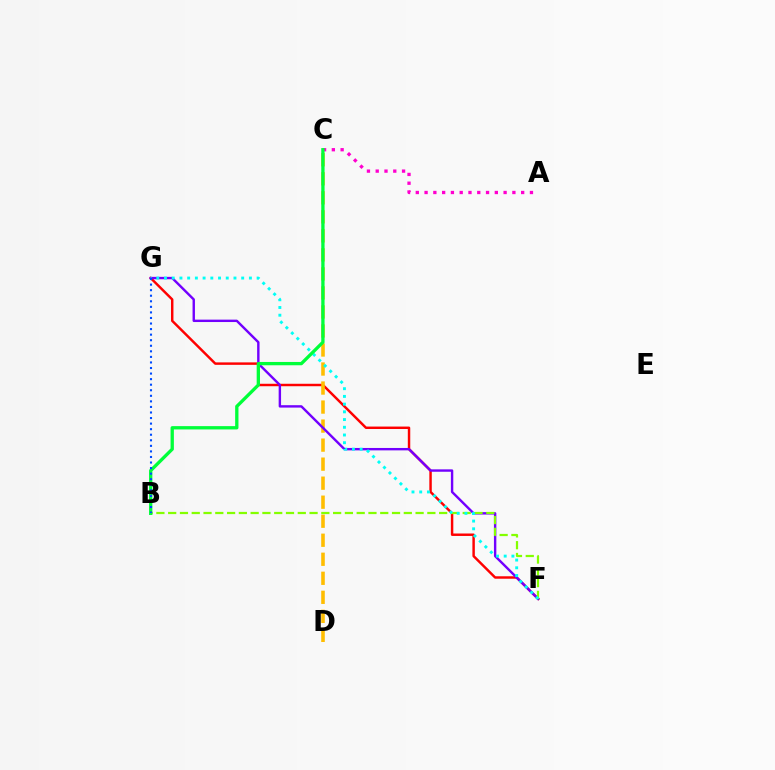{('A', 'C'): [{'color': '#ff00cf', 'line_style': 'dotted', 'thickness': 2.39}], ('F', 'G'): [{'color': '#ff0000', 'line_style': 'solid', 'thickness': 1.76}, {'color': '#7200ff', 'line_style': 'solid', 'thickness': 1.73}, {'color': '#00fff6', 'line_style': 'dotted', 'thickness': 2.1}], ('C', 'D'): [{'color': '#ffbd00', 'line_style': 'dashed', 'thickness': 2.58}], ('B', 'F'): [{'color': '#84ff00', 'line_style': 'dashed', 'thickness': 1.6}], ('B', 'C'): [{'color': '#00ff39', 'line_style': 'solid', 'thickness': 2.38}], ('B', 'G'): [{'color': '#004bff', 'line_style': 'dotted', 'thickness': 1.51}]}